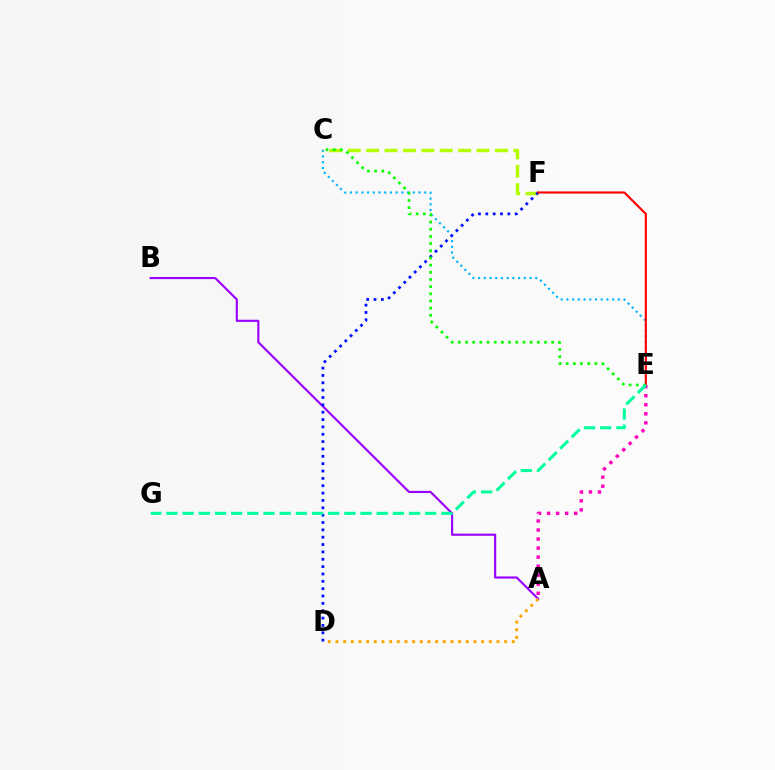{('A', 'B'): [{'color': '#9b00ff', 'line_style': 'solid', 'thickness': 1.54}], ('C', 'E'): [{'color': '#00b5ff', 'line_style': 'dotted', 'thickness': 1.55}, {'color': '#08ff00', 'line_style': 'dotted', 'thickness': 1.95}], ('C', 'F'): [{'color': '#b3ff00', 'line_style': 'dashed', 'thickness': 2.5}], ('D', 'F'): [{'color': '#0010ff', 'line_style': 'dotted', 'thickness': 2.0}], ('E', 'F'): [{'color': '#ff0000', 'line_style': 'solid', 'thickness': 1.54}], ('A', 'D'): [{'color': '#ffa500', 'line_style': 'dotted', 'thickness': 2.08}], ('A', 'E'): [{'color': '#ff00bd', 'line_style': 'dotted', 'thickness': 2.45}], ('E', 'G'): [{'color': '#00ff9d', 'line_style': 'dashed', 'thickness': 2.2}]}